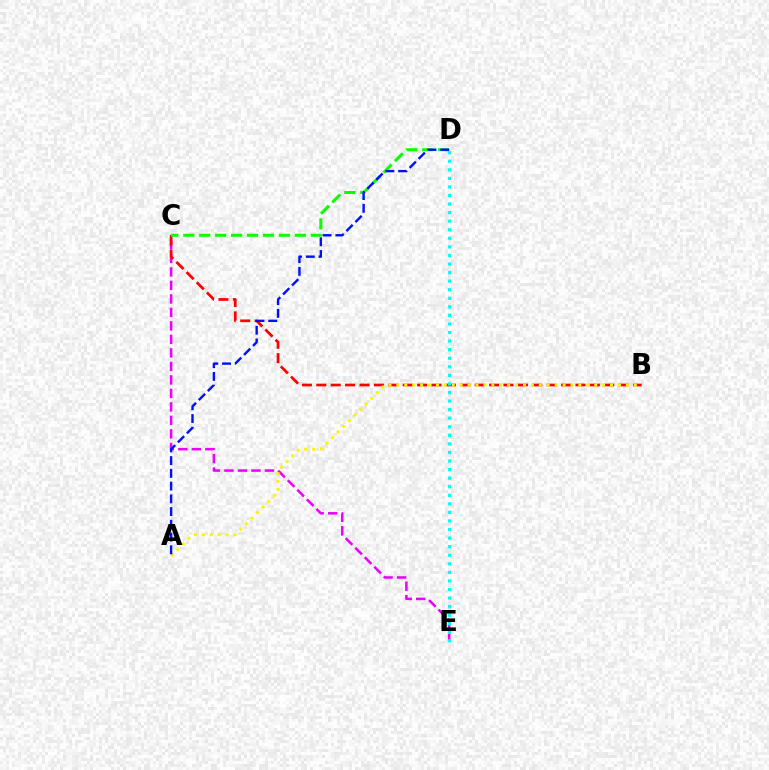{('C', 'E'): [{'color': '#ee00ff', 'line_style': 'dashed', 'thickness': 1.83}], ('B', 'C'): [{'color': '#ff0000', 'line_style': 'dashed', 'thickness': 1.96}], ('C', 'D'): [{'color': '#08ff00', 'line_style': 'dashed', 'thickness': 2.17}], ('A', 'B'): [{'color': '#fcf500', 'line_style': 'dotted', 'thickness': 2.15}], ('D', 'E'): [{'color': '#00fff6', 'line_style': 'dotted', 'thickness': 2.33}], ('A', 'D'): [{'color': '#0010ff', 'line_style': 'dashed', 'thickness': 1.73}]}